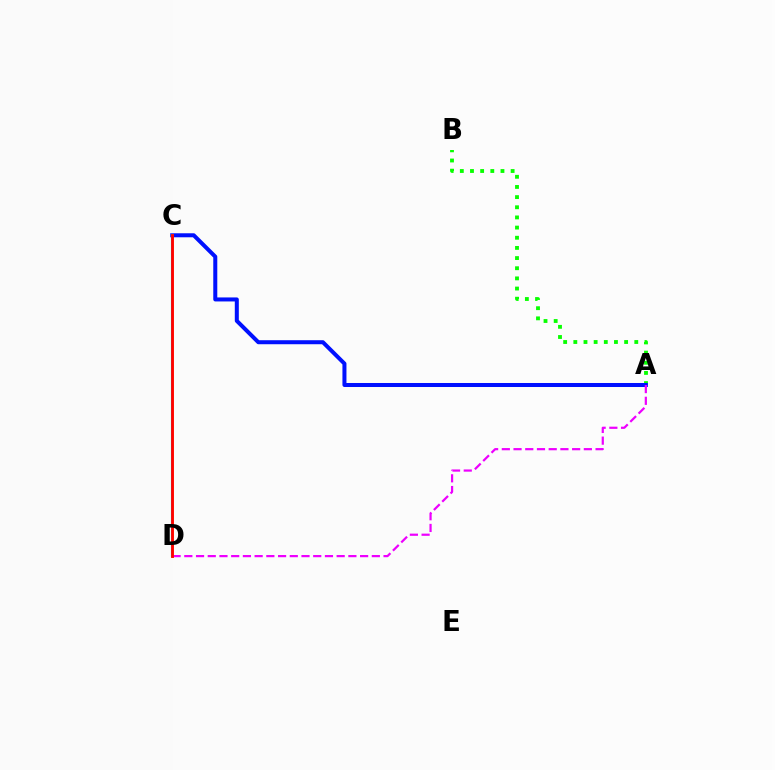{('A', 'B'): [{'color': '#08ff00', 'line_style': 'dotted', 'thickness': 2.76}], ('A', 'C'): [{'color': '#0010ff', 'line_style': 'solid', 'thickness': 2.89}], ('A', 'D'): [{'color': '#ee00ff', 'line_style': 'dashed', 'thickness': 1.59}], ('C', 'D'): [{'color': '#fcf500', 'line_style': 'solid', 'thickness': 1.82}, {'color': '#00fff6', 'line_style': 'solid', 'thickness': 1.56}, {'color': '#ff0000', 'line_style': 'solid', 'thickness': 2.05}]}